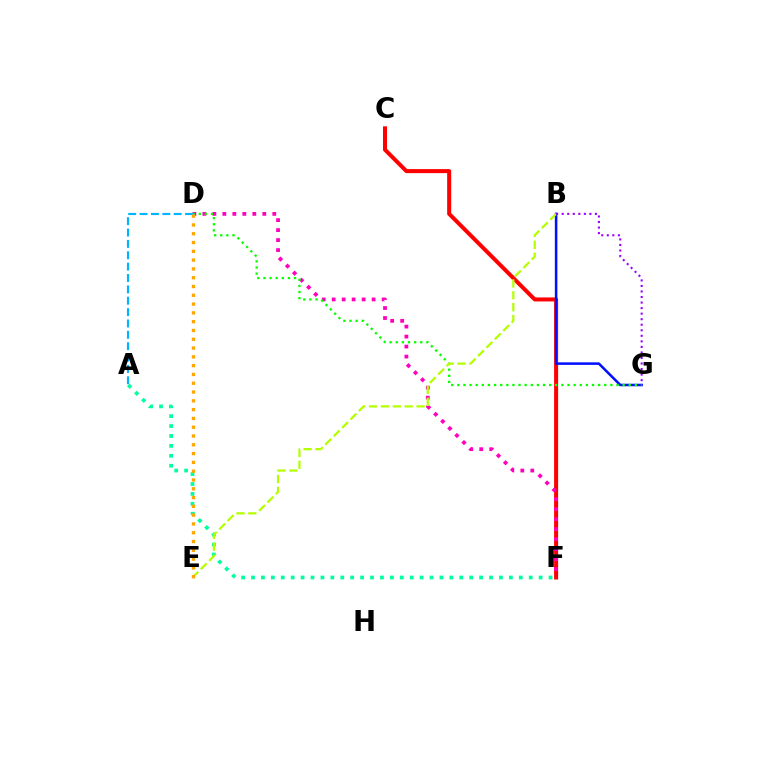{('C', 'F'): [{'color': '#ff0000', 'line_style': 'solid', 'thickness': 2.89}], ('B', 'G'): [{'color': '#0010ff', 'line_style': 'solid', 'thickness': 1.83}, {'color': '#9b00ff', 'line_style': 'dotted', 'thickness': 1.51}], ('D', 'F'): [{'color': '#ff00bd', 'line_style': 'dotted', 'thickness': 2.71}], ('A', 'F'): [{'color': '#00ff9d', 'line_style': 'dotted', 'thickness': 2.69}], ('D', 'G'): [{'color': '#08ff00', 'line_style': 'dotted', 'thickness': 1.66}], ('A', 'D'): [{'color': '#00b5ff', 'line_style': 'dashed', 'thickness': 1.54}], ('B', 'E'): [{'color': '#b3ff00', 'line_style': 'dashed', 'thickness': 1.61}], ('D', 'E'): [{'color': '#ffa500', 'line_style': 'dotted', 'thickness': 2.39}]}